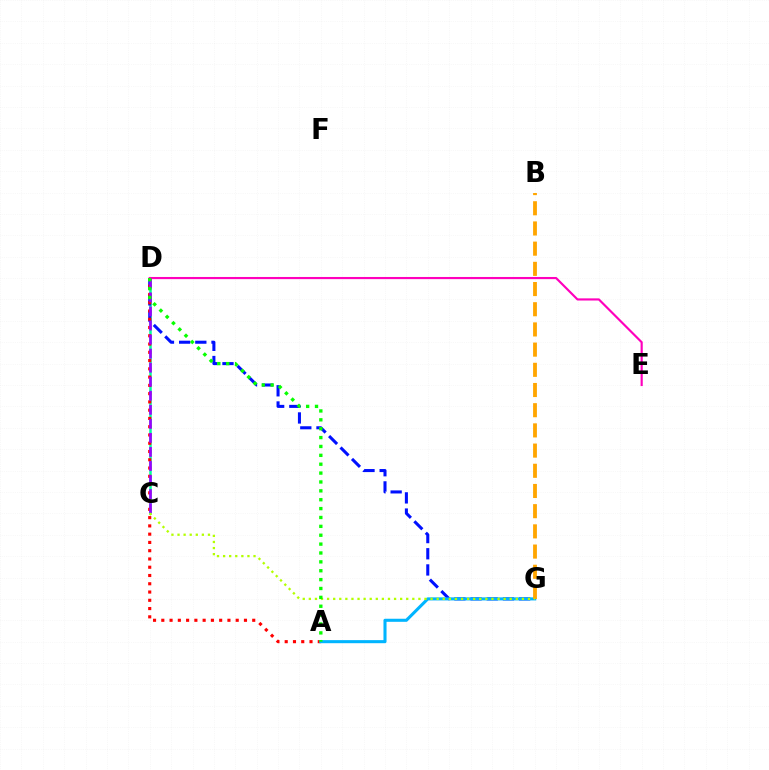{('C', 'D'): [{'color': '#00ff9d', 'line_style': 'solid', 'thickness': 1.82}, {'color': '#9b00ff', 'line_style': 'dashed', 'thickness': 1.91}], ('D', 'G'): [{'color': '#0010ff', 'line_style': 'dashed', 'thickness': 2.2}], ('D', 'E'): [{'color': '#ff00bd', 'line_style': 'solid', 'thickness': 1.55}], ('A', 'D'): [{'color': '#ff0000', 'line_style': 'dotted', 'thickness': 2.25}, {'color': '#08ff00', 'line_style': 'dotted', 'thickness': 2.41}], ('A', 'G'): [{'color': '#00b5ff', 'line_style': 'solid', 'thickness': 2.21}], ('B', 'G'): [{'color': '#ffa500', 'line_style': 'dashed', 'thickness': 2.74}], ('C', 'G'): [{'color': '#b3ff00', 'line_style': 'dotted', 'thickness': 1.65}]}